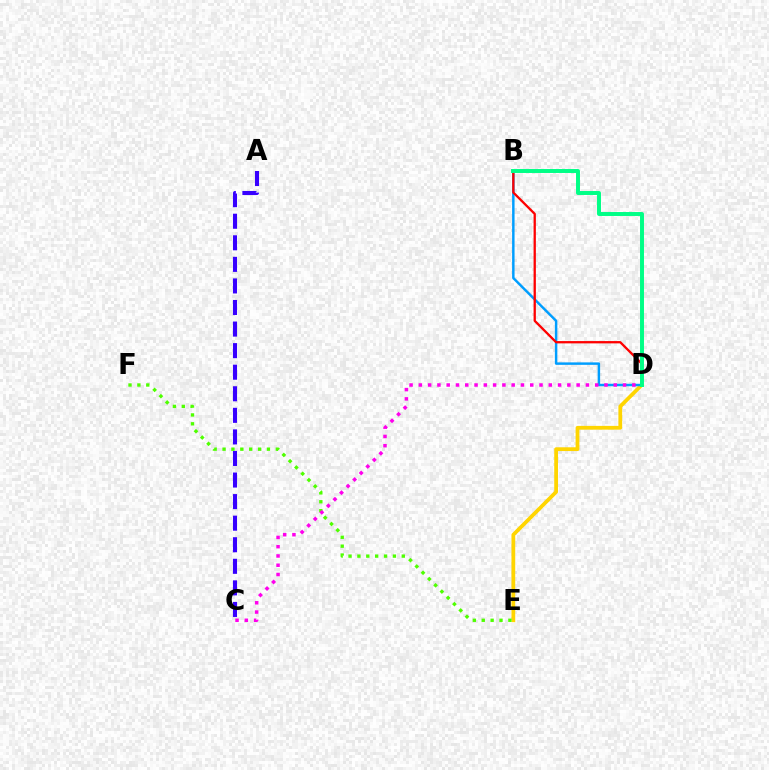{('D', 'E'): [{'color': '#ffd500', 'line_style': 'solid', 'thickness': 2.71}], ('A', 'C'): [{'color': '#3700ff', 'line_style': 'dashed', 'thickness': 2.93}], ('B', 'D'): [{'color': '#009eff', 'line_style': 'solid', 'thickness': 1.77}, {'color': '#ff0000', 'line_style': 'solid', 'thickness': 1.65}, {'color': '#00ff86', 'line_style': 'solid', 'thickness': 2.85}], ('E', 'F'): [{'color': '#4fff00', 'line_style': 'dotted', 'thickness': 2.41}], ('C', 'D'): [{'color': '#ff00ed', 'line_style': 'dotted', 'thickness': 2.52}]}